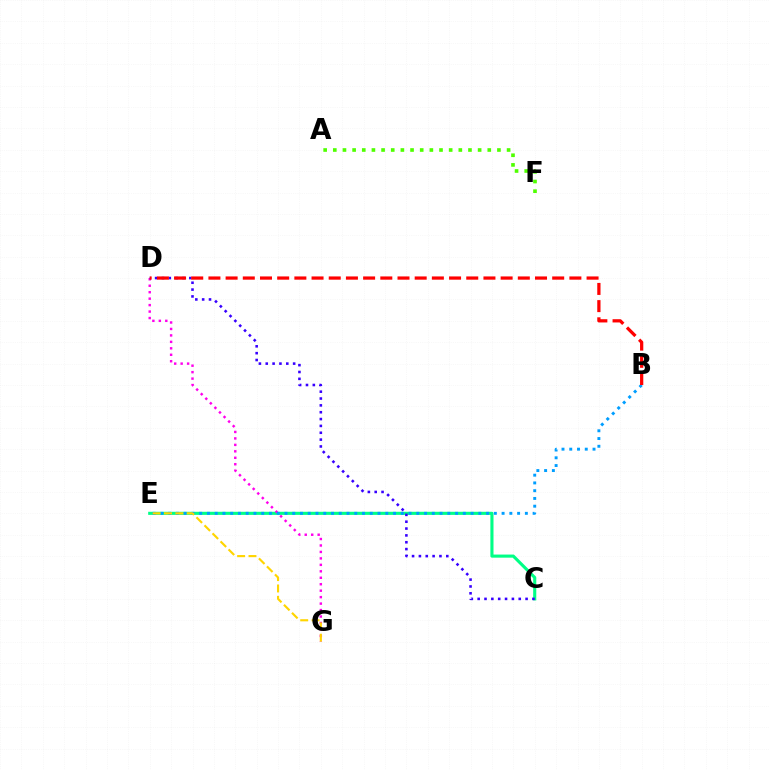{('C', 'E'): [{'color': '#00ff86', 'line_style': 'solid', 'thickness': 2.23}], ('D', 'G'): [{'color': '#ff00ed', 'line_style': 'dotted', 'thickness': 1.76}], ('B', 'E'): [{'color': '#009eff', 'line_style': 'dotted', 'thickness': 2.11}], ('A', 'F'): [{'color': '#4fff00', 'line_style': 'dotted', 'thickness': 2.62}], ('E', 'G'): [{'color': '#ffd500', 'line_style': 'dashed', 'thickness': 1.54}], ('C', 'D'): [{'color': '#3700ff', 'line_style': 'dotted', 'thickness': 1.86}], ('B', 'D'): [{'color': '#ff0000', 'line_style': 'dashed', 'thickness': 2.34}]}